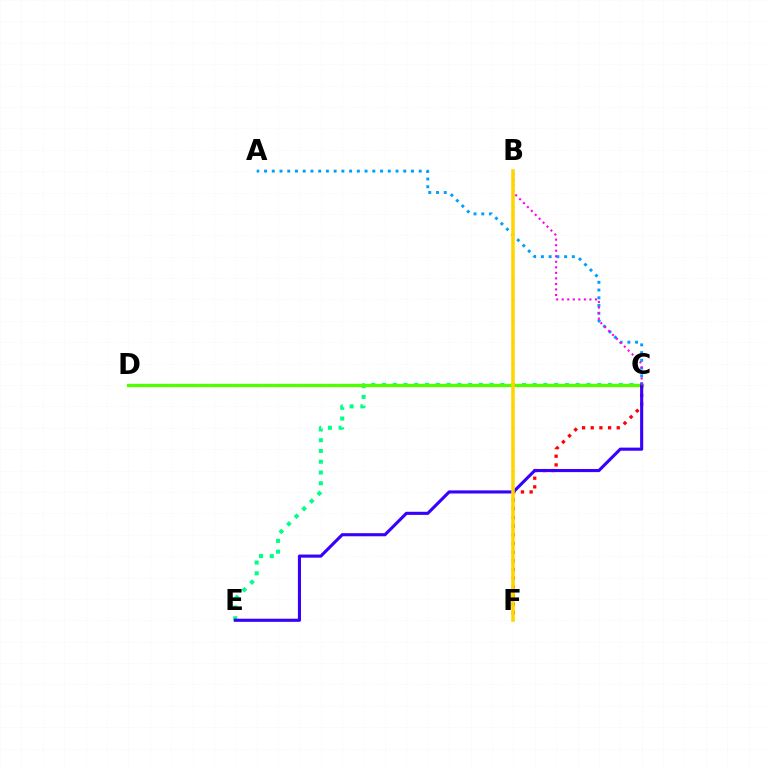{('C', 'F'): [{'color': '#ff0000', 'line_style': 'dotted', 'thickness': 2.36}], ('C', 'E'): [{'color': '#00ff86', 'line_style': 'dotted', 'thickness': 2.92}, {'color': '#3700ff', 'line_style': 'solid', 'thickness': 2.23}], ('A', 'C'): [{'color': '#009eff', 'line_style': 'dotted', 'thickness': 2.1}], ('C', 'D'): [{'color': '#4fff00', 'line_style': 'solid', 'thickness': 2.4}], ('B', 'C'): [{'color': '#ff00ed', 'line_style': 'dotted', 'thickness': 1.5}], ('B', 'F'): [{'color': '#ffd500', 'line_style': 'solid', 'thickness': 2.54}]}